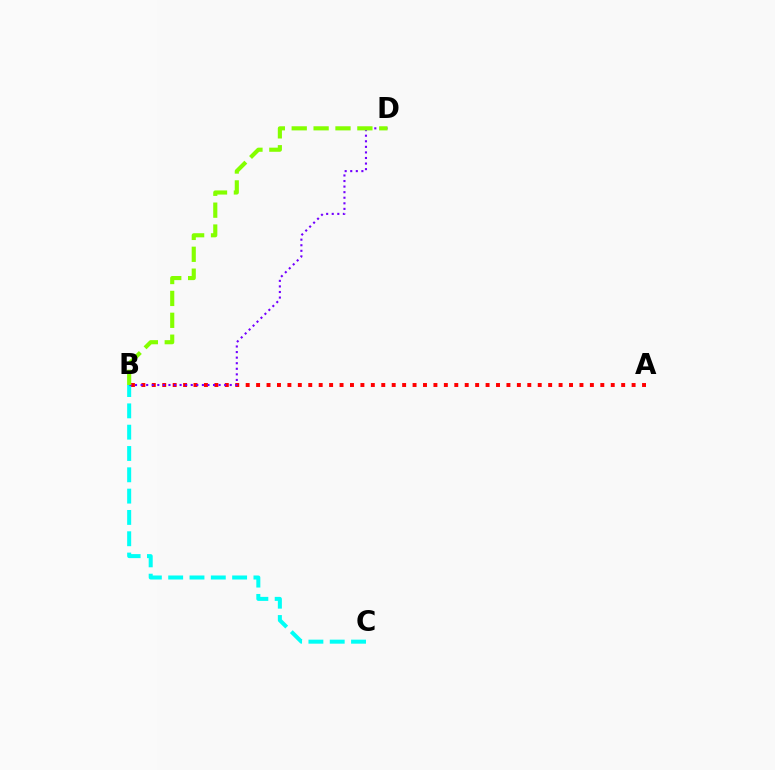{('A', 'B'): [{'color': '#ff0000', 'line_style': 'dotted', 'thickness': 2.83}], ('B', 'C'): [{'color': '#00fff6', 'line_style': 'dashed', 'thickness': 2.9}], ('B', 'D'): [{'color': '#7200ff', 'line_style': 'dotted', 'thickness': 1.51}, {'color': '#84ff00', 'line_style': 'dashed', 'thickness': 2.97}]}